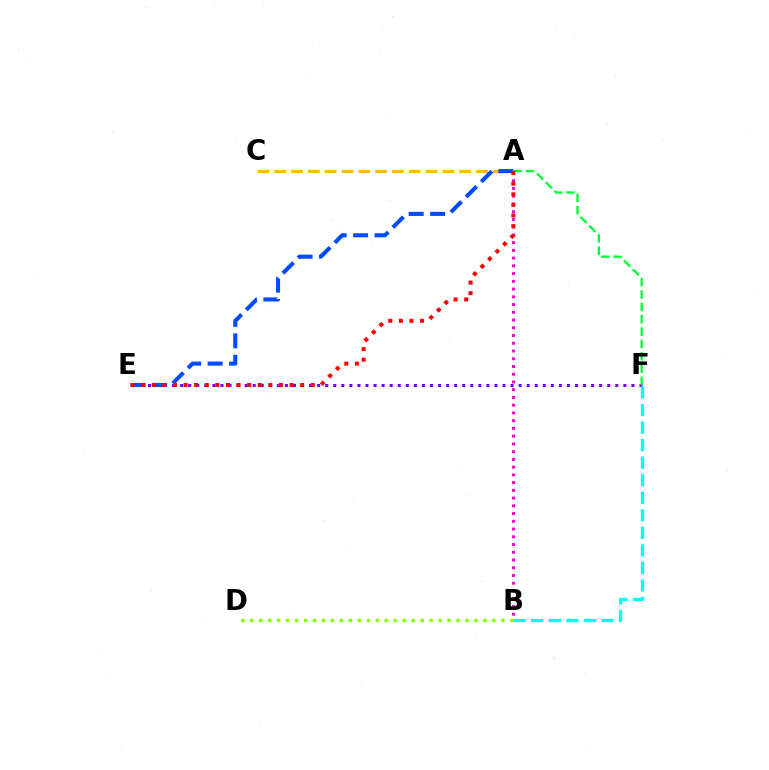{('E', 'F'): [{'color': '#7200ff', 'line_style': 'dotted', 'thickness': 2.19}], ('B', 'D'): [{'color': '#84ff00', 'line_style': 'dotted', 'thickness': 2.44}], ('A', 'C'): [{'color': '#ffbd00', 'line_style': 'dashed', 'thickness': 2.29}], ('B', 'F'): [{'color': '#00fff6', 'line_style': 'dashed', 'thickness': 2.38}], ('A', 'F'): [{'color': '#00ff39', 'line_style': 'dashed', 'thickness': 1.68}], ('A', 'B'): [{'color': '#ff00cf', 'line_style': 'dotted', 'thickness': 2.1}], ('A', 'E'): [{'color': '#004bff', 'line_style': 'dashed', 'thickness': 2.92}, {'color': '#ff0000', 'line_style': 'dotted', 'thickness': 2.88}]}